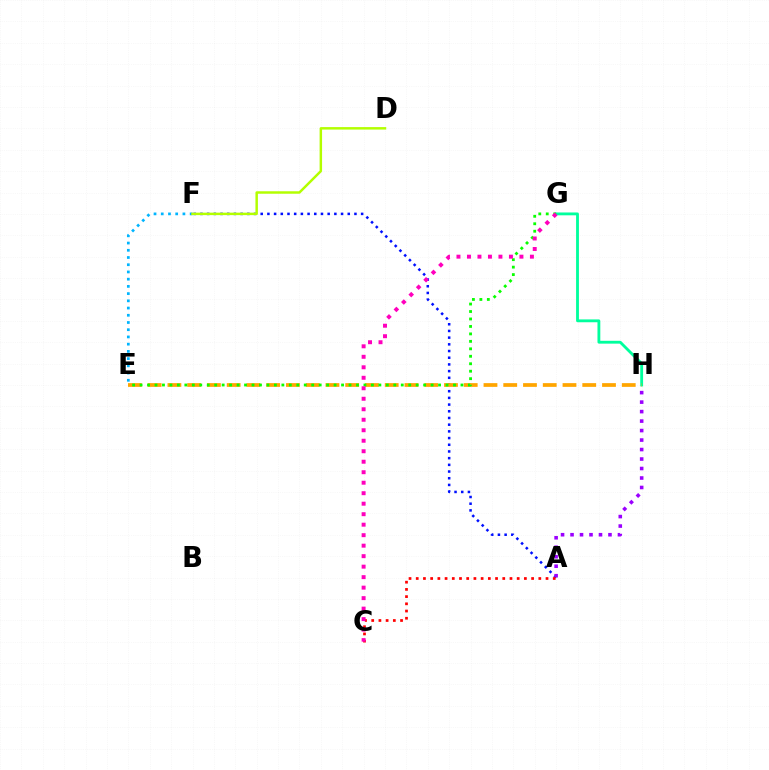{('A', 'F'): [{'color': '#0010ff', 'line_style': 'dotted', 'thickness': 1.82}], ('A', 'H'): [{'color': '#9b00ff', 'line_style': 'dotted', 'thickness': 2.58}], ('E', 'F'): [{'color': '#00b5ff', 'line_style': 'dotted', 'thickness': 1.96}], ('G', 'H'): [{'color': '#00ff9d', 'line_style': 'solid', 'thickness': 2.04}], ('E', 'H'): [{'color': '#ffa500', 'line_style': 'dashed', 'thickness': 2.68}], ('D', 'F'): [{'color': '#b3ff00', 'line_style': 'solid', 'thickness': 1.78}], ('A', 'C'): [{'color': '#ff0000', 'line_style': 'dotted', 'thickness': 1.96}], ('E', 'G'): [{'color': '#08ff00', 'line_style': 'dotted', 'thickness': 2.03}], ('C', 'G'): [{'color': '#ff00bd', 'line_style': 'dotted', 'thickness': 2.85}]}